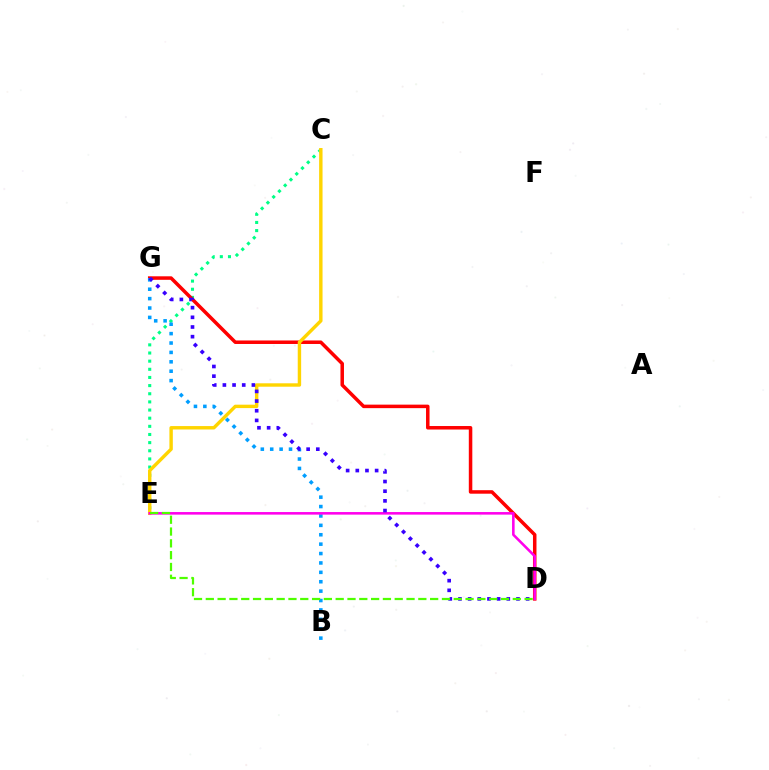{('C', 'E'): [{'color': '#00ff86', 'line_style': 'dotted', 'thickness': 2.21}, {'color': '#ffd500', 'line_style': 'solid', 'thickness': 2.46}], ('D', 'G'): [{'color': '#ff0000', 'line_style': 'solid', 'thickness': 2.53}, {'color': '#3700ff', 'line_style': 'dotted', 'thickness': 2.63}], ('B', 'G'): [{'color': '#009eff', 'line_style': 'dotted', 'thickness': 2.55}], ('D', 'E'): [{'color': '#ff00ed', 'line_style': 'solid', 'thickness': 1.86}, {'color': '#4fff00', 'line_style': 'dashed', 'thickness': 1.6}]}